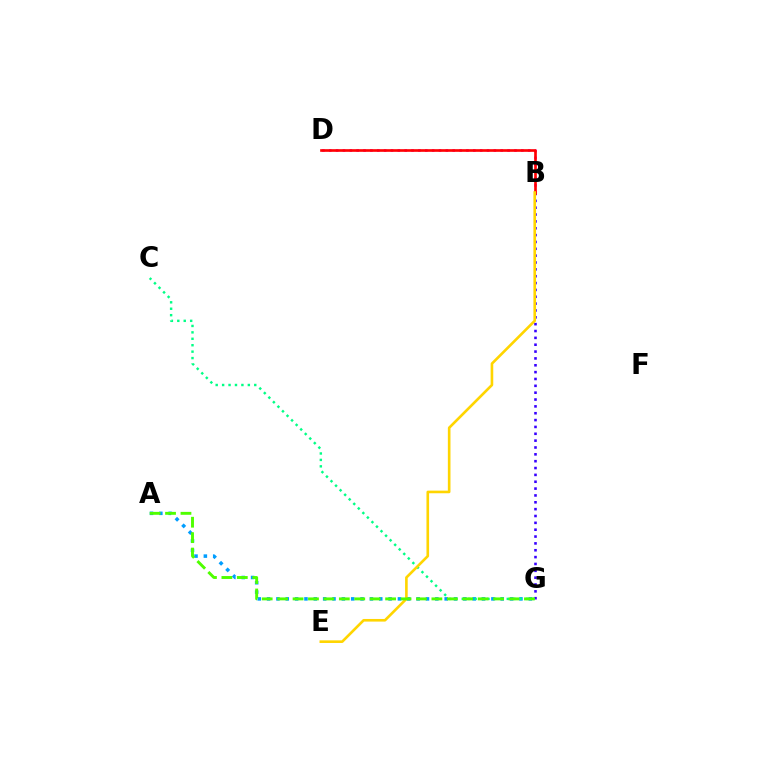{('A', 'G'): [{'color': '#009eff', 'line_style': 'dotted', 'thickness': 2.54}, {'color': '#4fff00', 'line_style': 'dashed', 'thickness': 2.1}], ('B', 'D'): [{'color': '#ff00ed', 'line_style': 'dotted', 'thickness': 1.86}, {'color': '#ff0000', 'line_style': 'solid', 'thickness': 1.91}], ('B', 'G'): [{'color': '#3700ff', 'line_style': 'dotted', 'thickness': 1.86}], ('C', 'G'): [{'color': '#00ff86', 'line_style': 'dotted', 'thickness': 1.75}], ('B', 'E'): [{'color': '#ffd500', 'line_style': 'solid', 'thickness': 1.89}]}